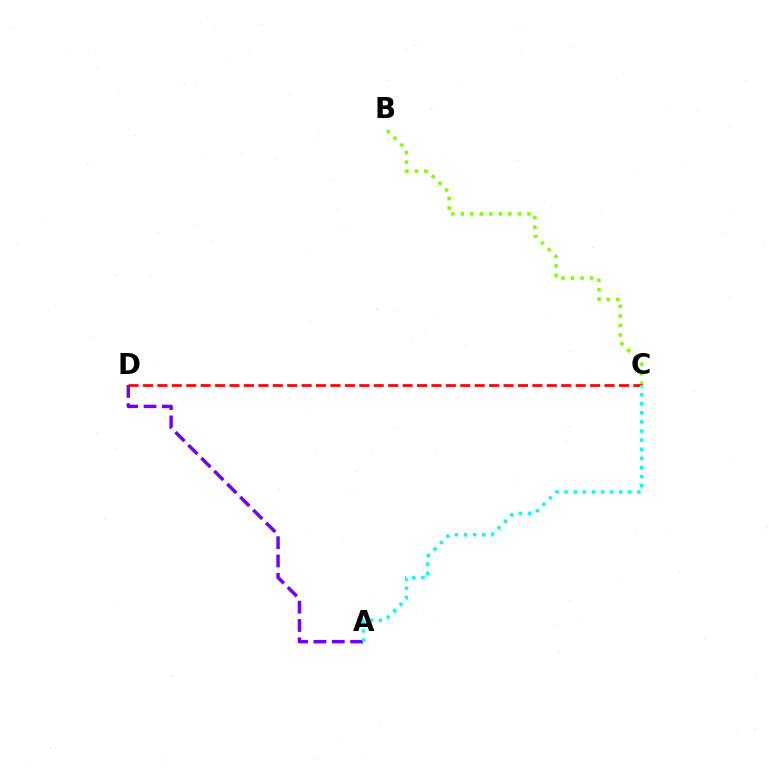{('B', 'C'): [{'color': '#84ff00', 'line_style': 'dotted', 'thickness': 2.59}], ('A', 'D'): [{'color': '#7200ff', 'line_style': 'dashed', 'thickness': 2.49}], ('C', 'D'): [{'color': '#ff0000', 'line_style': 'dashed', 'thickness': 1.96}], ('A', 'C'): [{'color': '#00fff6', 'line_style': 'dotted', 'thickness': 2.47}]}